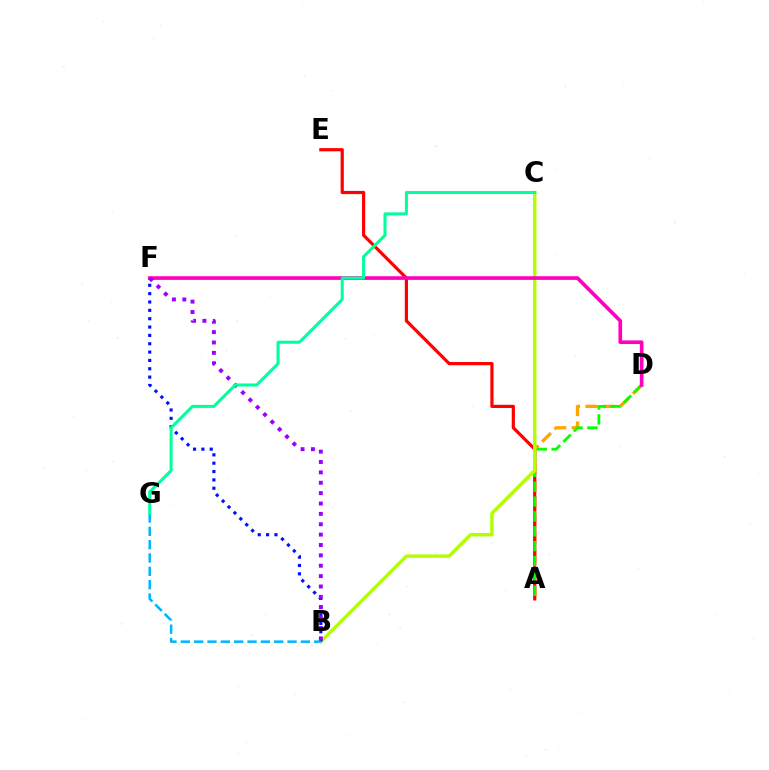{('A', 'D'): [{'color': '#ffa500', 'line_style': 'dashed', 'thickness': 2.39}, {'color': '#08ff00', 'line_style': 'dashed', 'thickness': 2.02}], ('A', 'E'): [{'color': '#ff0000', 'line_style': 'solid', 'thickness': 2.3}], ('B', 'C'): [{'color': '#b3ff00', 'line_style': 'solid', 'thickness': 2.48}], ('B', 'F'): [{'color': '#0010ff', 'line_style': 'dotted', 'thickness': 2.27}, {'color': '#9b00ff', 'line_style': 'dotted', 'thickness': 2.82}], ('D', 'F'): [{'color': '#ff00bd', 'line_style': 'solid', 'thickness': 2.63}], ('B', 'G'): [{'color': '#00b5ff', 'line_style': 'dashed', 'thickness': 1.81}], ('C', 'G'): [{'color': '#00ff9d', 'line_style': 'solid', 'thickness': 2.19}]}